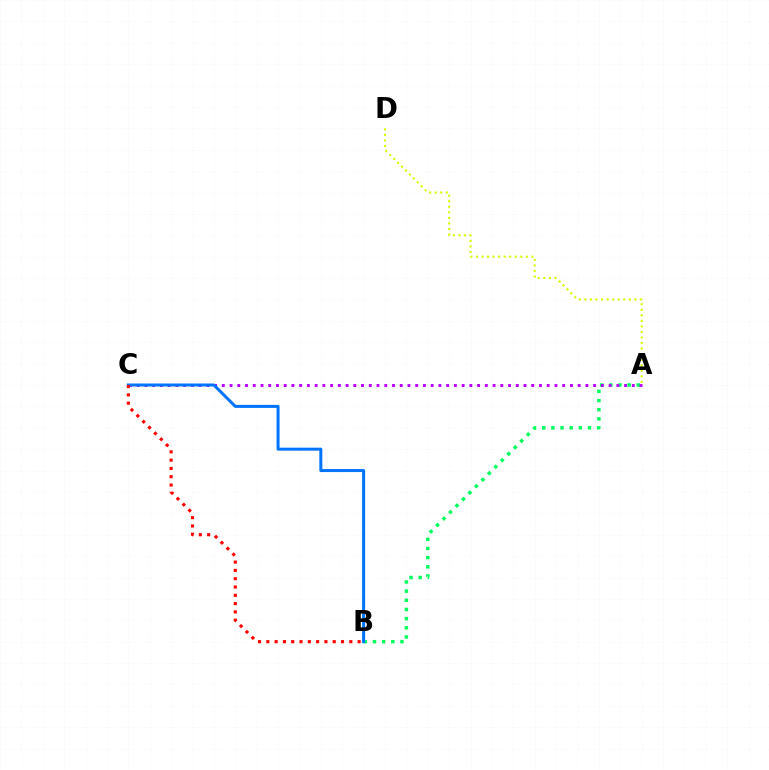{('A', 'B'): [{'color': '#00ff5c', 'line_style': 'dotted', 'thickness': 2.49}], ('A', 'C'): [{'color': '#b900ff', 'line_style': 'dotted', 'thickness': 2.1}], ('A', 'D'): [{'color': '#d1ff00', 'line_style': 'dotted', 'thickness': 1.51}], ('B', 'C'): [{'color': '#0074ff', 'line_style': 'solid', 'thickness': 2.17}, {'color': '#ff0000', 'line_style': 'dotted', 'thickness': 2.25}]}